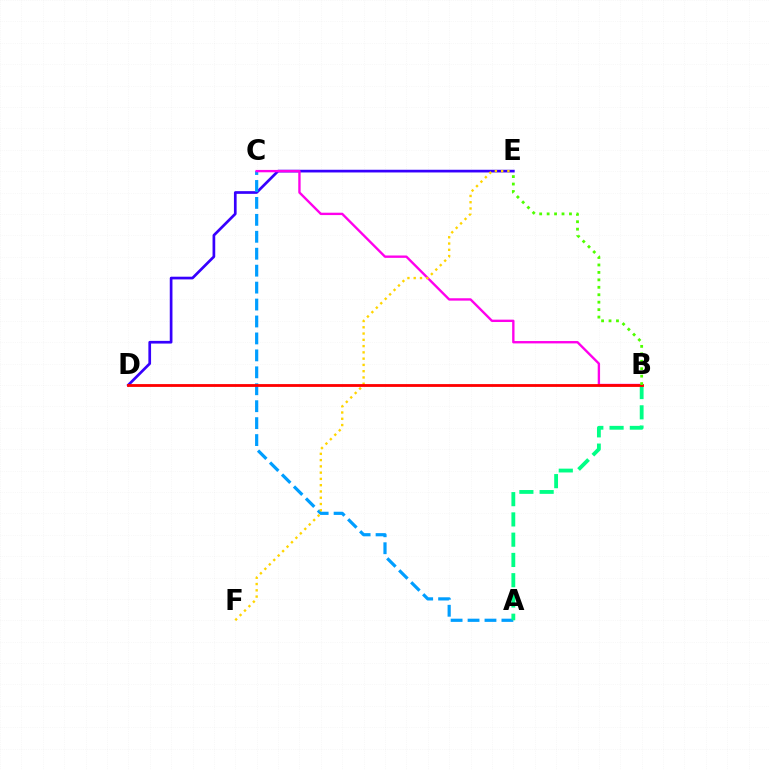{('D', 'E'): [{'color': '#3700ff', 'line_style': 'solid', 'thickness': 1.94}], ('A', 'C'): [{'color': '#009eff', 'line_style': 'dashed', 'thickness': 2.3}], ('A', 'B'): [{'color': '#00ff86', 'line_style': 'dashed', 'thickness': 2.75}], ('B', 'C'): [{'color': '#ff00ed', 'line_style': 'solid', 'thickness': 1.7}], ('E', 'F'): [{'color': '#ffd500', 'line_style': 'dotted', 'thickness': 1.7}], ('B', 'D'): [{'color': '#ff0000', 'line_style': 'solid', 'thickness': 2.03}], ('B', 'E'): [{'color': '#4fff00', 'line_style': 'dotted', 'thickness': 2.02}]}